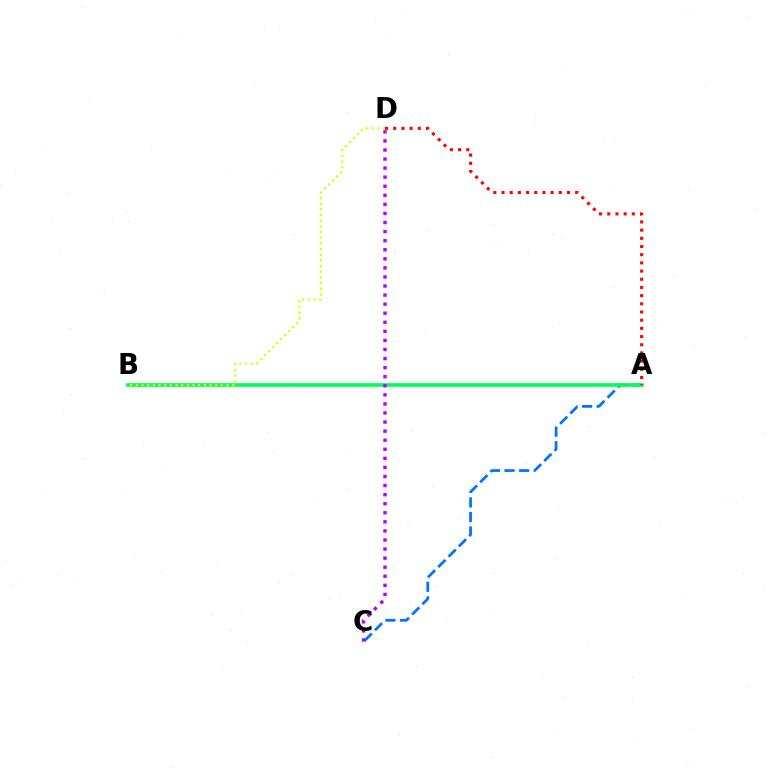{('A', 'C'): [{'color': '#0074ff', 'line_style': 'dashed', 'thickness': 1.98}], ('A', 'B'): [{'color': '#00ff5c', 'line_style': 'solid', 'thickness': 2.63}], ('A', 'D'): [{'color': '#ff0000', 'line_style': 'dotted', 'thickness': 2.22}], ('C', 'D'): [{'color': '#b900ff', 'line_style': 'dotted', 'thickness': 2.46}], ('B', 'D'): [{'color': '#d1ff00', 'line_style': 'dotted', 'thickness': 1.54}]}